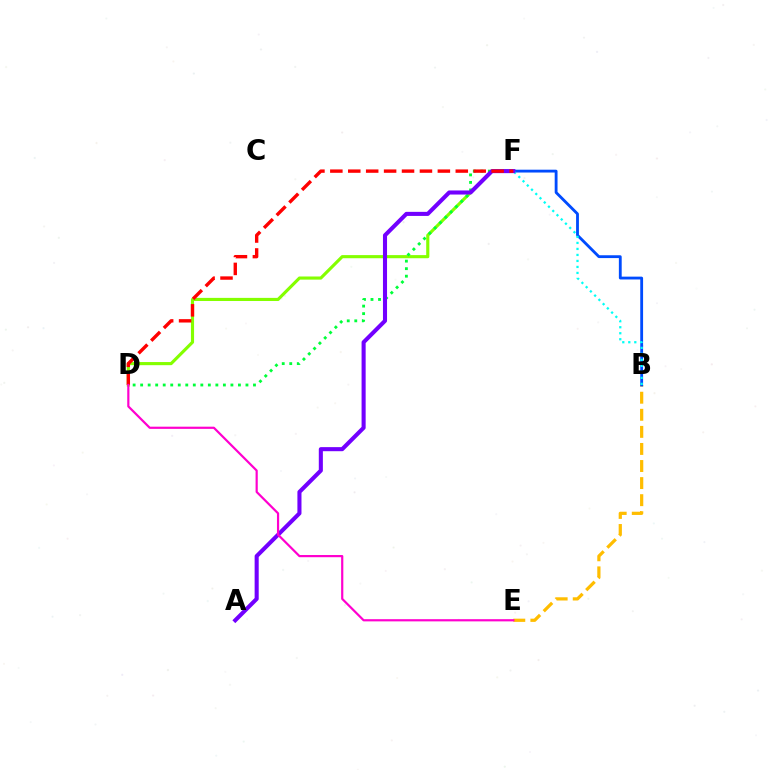{('D', 'F'): [{'color': '#84ff00', 'line_style': 'solid', 'thickness': 2.25}, {'color': '#00ff39', 'line_style': 'dotted', 'thickness': 2.04}, {'color': '#ff0000', 'line_style': 'dashed', 'thickness': 2.43}], ('B', 'E'): [{'color': '#ffbd00', 'line_style': 'dashed', 'thickness': 2.32}], ('B', 'F'): [{'color': '#004bff', 'line_style': 'solid', 'thickness': 2.04}, {'color': '#00fff6', 'line_style': 'dotted', 'thickness': 1.63}], ('A', 'F'): [{'color': '#7200ff', 'line_style': 'solid', 'thickness': 2.93}], ('D', 'E'): [{'color': '#ff00cf', 'line_style': 'solid', 'thickness': 1.58}]}